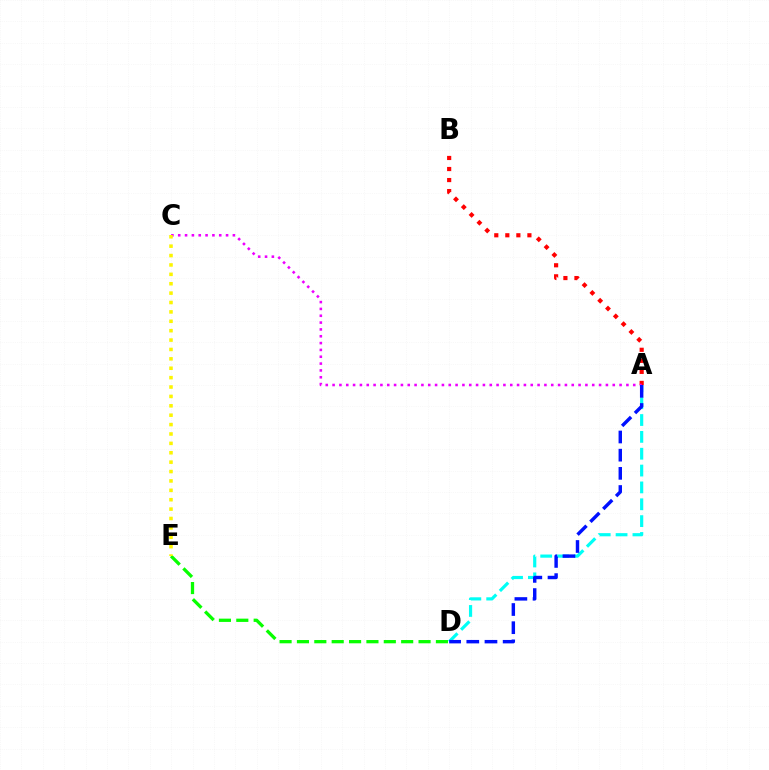{('A', 'D'): [{'color': '#00fff6', 'line_style': 'dashed', 'thickness': 2.29}, {'color': '#0010ff', 'line_style': 'dashed', 'thickness': 2.47}], ('A', 'B'): [{'color': '#ff0000', 'line_style': 'dotted', 'thickness': 3.0}], ('A', 'C'): [{'color': '#ee00ff', 'line_style': 'dotted', 'thickness': 1.86}], ('D', 'E'): [{'color': '#08ff00', 'line_style': 'dashed', 'thickness': 2.36}], ('C', 'E'): [{'color': '#fcf500', 'line_style': 'dotted', 'thickness': 2.55}]}